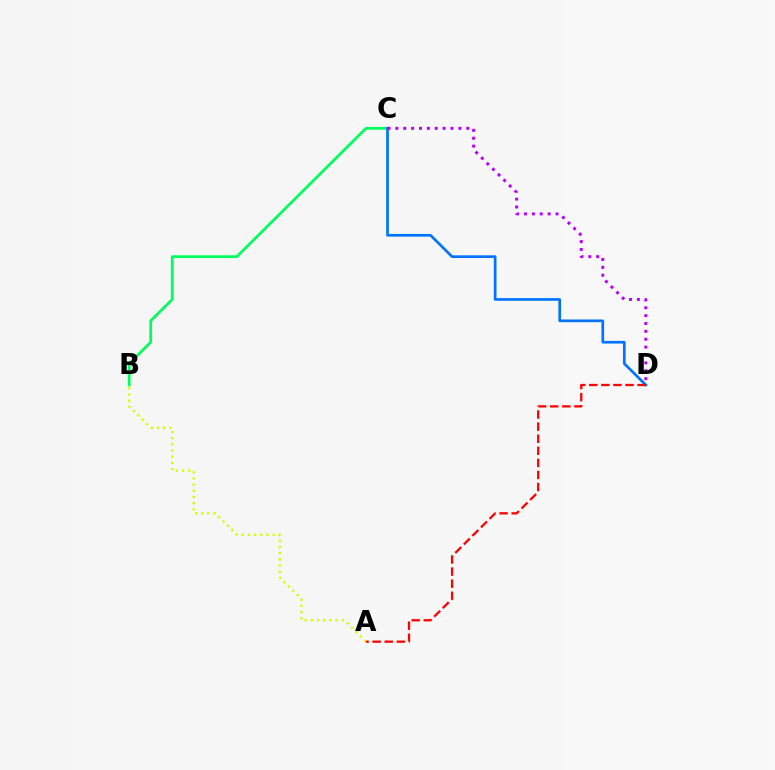{('A', 'B'): [{'color': '#d1ff00', 'line_style': 'dotted', 'thickness': 1.68}], ('B', 'C'): [{'color': '#00ff5c', 'line_style': 'solid', 'thickness': 1.98}], ('C', 'D'): [{'color': '#0074ff', 'line_style': 'solid', 'thickness': 1.94}, {'color': '#b900ff', 'line_style': 'dotted', 'thickness': 2.14}], ('A', 'D'): [{'color': '#ff0000', 'line_style': 'dashed', 'thickness': 1.64}]}